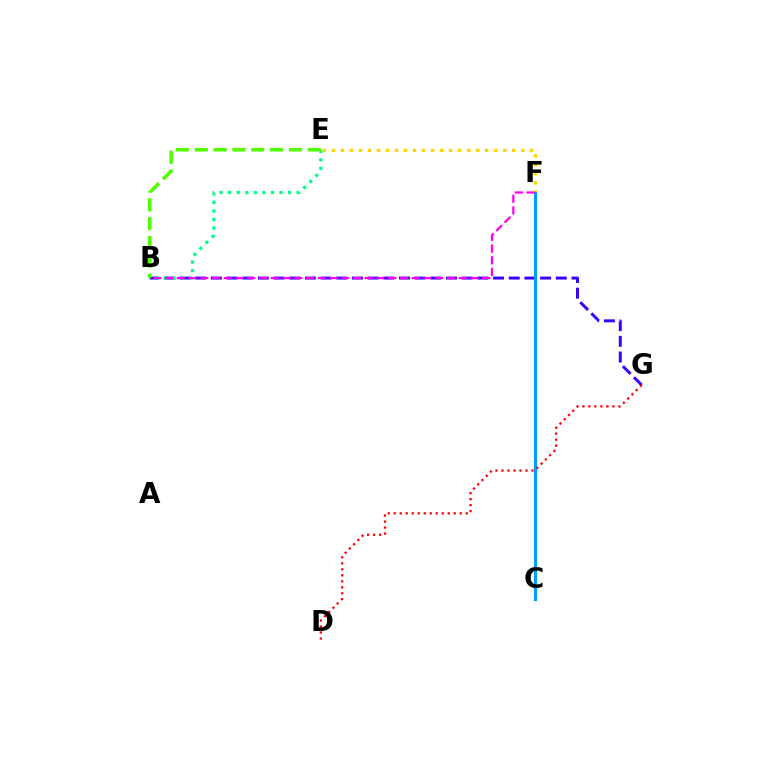{('B', 'G'): [{'color': '#3700ff', 'line_style': 'dashed', 'thickness': 2.13}], ('B', 'E'): [{'color': '#00ff86', 'line_style': 'dotted', 'thickness': 2.33}, {'color': '#4fff00', 'line_style': 'dashed', 'thickness': 2.56}], ('E', 'F'): [{'color': '#ffd500', 'line_style': 'dotted', 'thickness': 2.45}], ('C', 'F'): [{'color': '#009eff', 'line_style': 'solid', 'thickness': 2.27}], ('B', 'F'): [{'color': '#ff00ed', 'line_style': 'dashed', 'thickness': 1.6}], ('D', 'G'): [{'color': '#ff0000', 'line_style': 'dotted', 'thickness': 1.63}]}